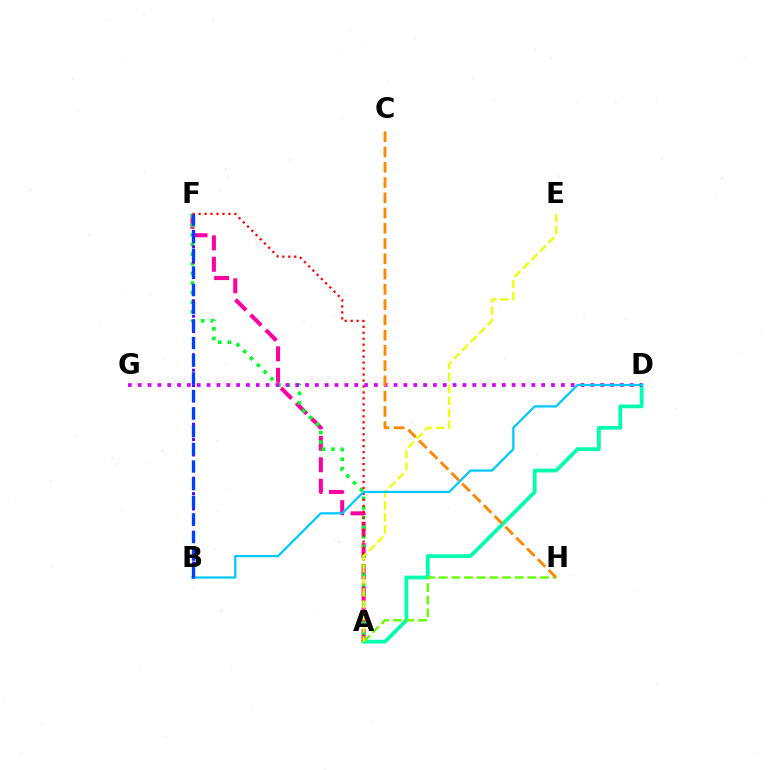{('A', 'D'): [{'color': '#00ffaf', 'line_style': 'solid', 'thickness': 2.72}], ('A', 'F'): [{'color': '#ff00a0', 'line_style': 'dashed', 'thickness': 2.91}, {'color': '#00ff27', 'line_style': 'dotted', 'thickness': 2.61}, {'color': '#ff0000', 'line_style': 'dotted', 'thickness': 1.62}], ('A', 'H'): [{'color': '#66ff00', 'line_style': 'dashed', 'thickness': 1.72}], ('B', 'F'): [{'color': '#4f00ff', 'line_style': 'dotted', 'thickness': 2.1}, {'color': '#003fff', 'line_style': 'dashed', 'thickness': 2.4}], ('A', 'E'): [{'color': '#eeff00', 'line_style': 'dashed', 'thickness': 1.63}], ('D', 'G'): [{'color': '#d600ff', 'line_style': 'dotted', 'thickness': 2.67}], ('B', 'D'): [{'color': '#00c7ff', 'line_style': 'solid', 'thickness': 1.61}], ('C', 'H'): [{'color': '#ff8800', 'line_style': 'dashed', 'thickness': 2.07}]}